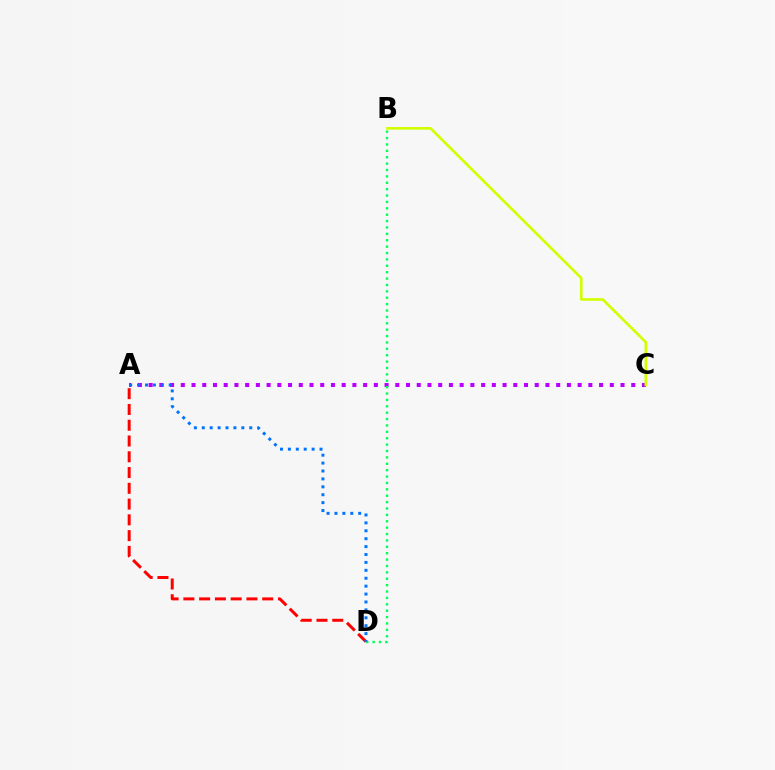{('A', 'C'): [{'color': '#b900ff', 'line_style': 'dotted', 'thickness': 2.91}], ('B', 'C'): [{'color': '#d1ff00', 'line_style': 'solid', 'thickness': 1.91}], ('B', 'D'): [{'color': '#00ff5c', 'line_style': 'dotted', 'thickness': 1.74}], ('A', 'D'): [{'color': '#ff0000', 'line_style': 'dashed', 'thickness': 2.14}, {'color': '#0074ff', 'line_style': 'dotted', 'thickness': 2.15}]}